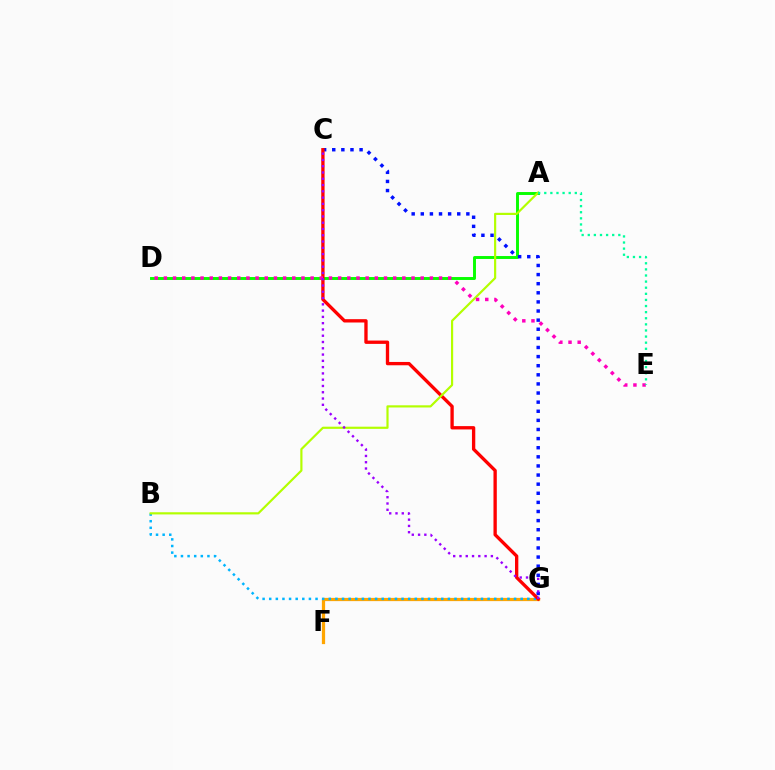{('F', 'G'): [{'color': '#ffa500', 'line_style': 'solid', 'thickness': 2.33}], ('A', 'D'): [{'color': '#08ff00', 'line_style': 'solid', 'thickness': 2.11}], ('B', 'G'): [{'color': '#00b5ff', 'line_style': 'dotted', 'thickness': 1.8}], ('C', 'G'): [{'color': '#0010ff', 'line_style': 'dotted', 'thickness': 2.48}, {'color': '#ff0000', 'line_style': 'solid', 'thickness': 2.39}, {'color': '#9b00ff', 'line_style': 'dotted', 'thickness': 1.71}], ('A', 'B'): [{'color': '#b3ff00', 'line_style': 'solid', 'thickness': 1.57}], ('D', 'E'): [{'color': '#ff00bd', 'line_style': 'dotted', 'thickness': 2.49}], ('A', 'E'): [{'color': '#00ff9d', 'line_style': 'dotted', 'thickness': 1.66}]}